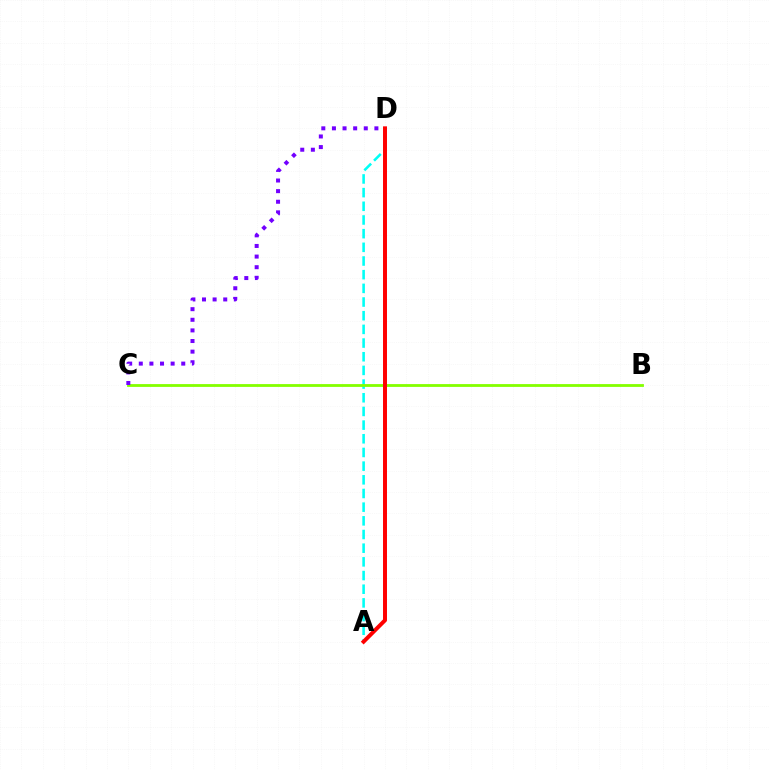{('A', 'D'): [{'color': '#00fff6', 'line_style': 'dashed', 'thickness': 1.86}, {'color': '#ff0000', 'line_style': 'solid', 'thickness': 2.86}], ('B', 'C'): [{'color': '#84ff00', 'line_style': 'solid', 'thickness': 2.02}], ('C', 'D'): [{'color': '#7200ff', 'line_style': 'dotted', 'thickness': 2.88}]}